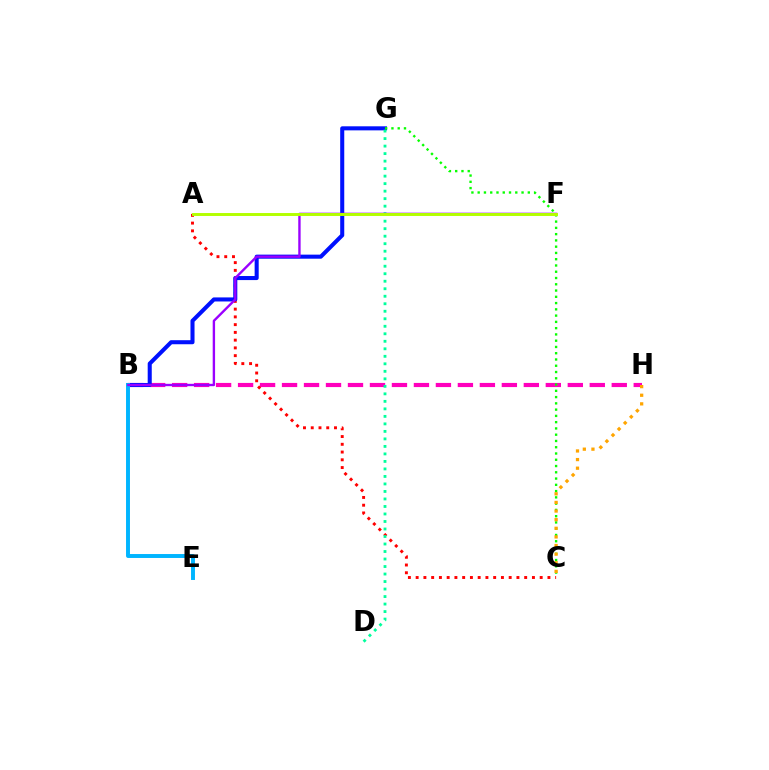{('B', 'H'): [{'color': '#ff00bd', 'line_style': 'dashed', 'thickness': 2.99}], ('A', 'C'): [{'color': '#ff0000', 'line_style': 'dotted', 'thickness': 2.11}], ('B', 'G'): [{'color': '#0010ff', 'line_style': 'solid', 'thickness': 2.92}], ('C', 'G'): [{'color': '#08ff00', 'line_style': 'dotted', 'thickness': 1.7}], ('B', 'E'): [{'color': '#00b5ff', 'line_style': 'solid', 'thickness': 2.83}], ('D', 'G'): [{'color': '#00ff9d', 'line_style': 'dotted', 'thickness': 2.04}], ('B', 'F'): [{'color': '#9b00ff', 'line_style': 'solid', 'thickness': 1.71}], ('C', 'H'): [{'color': '#ffa500', 'line_style': 'dotted', 'thickness': 2.34}], ('A', 'F'): [{'color': '#b3ff00', 'line_style': 'solid', 'thickness': 2.12}]}